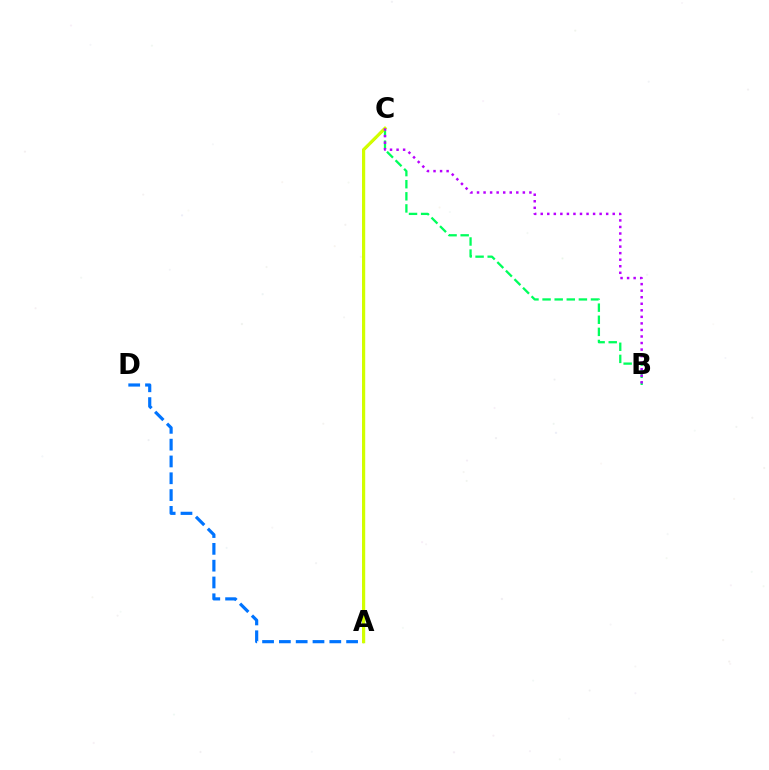{('A', 'C'): [{'color': '#ff0000', 'line_style': 'dashed', 'thickness': 1.64}, {'color': '#d1ff00', 'line_style': 'solid', 'thickness': 2.29}], ('A', 'D'): [{'color': '#0074ff', 'line_style': 'dashed', 'thickness': 2.28}], ('B', 'C'): [{'color': '#00ff5c', 'line_style': 'dashed', 'thickness': 1.64}, {'color': '#b900ff', 'line_style': 'dotted', 'thickness': 1.78}]}